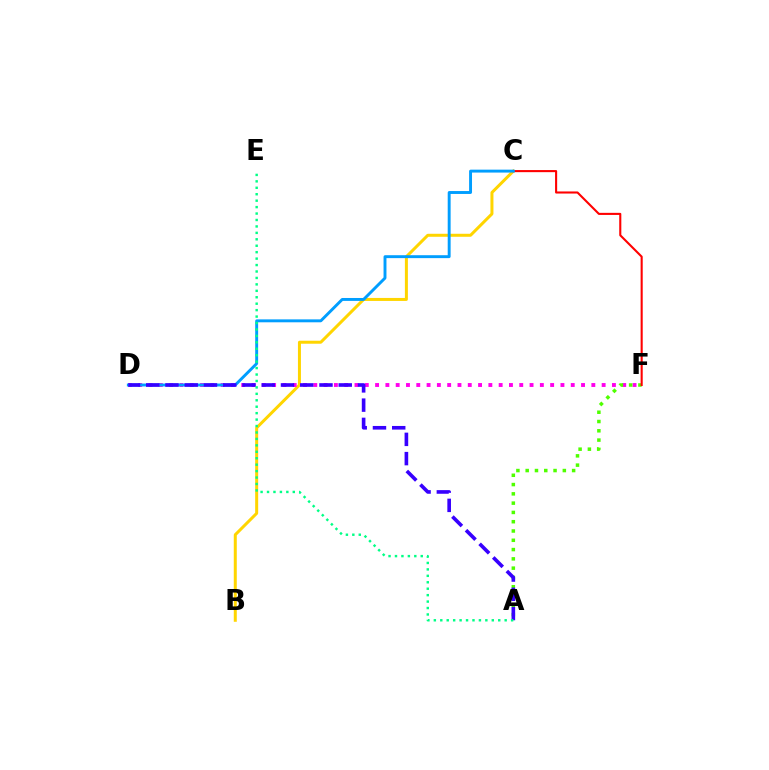{('B', 'C'): [{'color': '#ffd500', 'line_style': 'solid', 'thickness': 2.16}], ('D', 'F'): [{'color': '#ff00ed', 'line_style': 'dotted', 'thickness': 2.8}], ('A', 'F'): [{'color': '#4fff00', 'line_style': 'dotted', 'thickness': 2.52}], ('C', 'F'): [{'color': '#ff0000', 'line_style': 'solid', 'thickness': 1.51}], ('C', 'D'): [{'color': '#009eff', 'line_style': 'solid', 'thickness': 2.1}], ('A', 'D'): [{'color': '#3700ff', 'line_style': 'dashed', 'thickness': 2.62}], ('A', 'E'): [{'color': '#00ff86', 'line_style': 'dotted', 'thickness': 1.75}]}